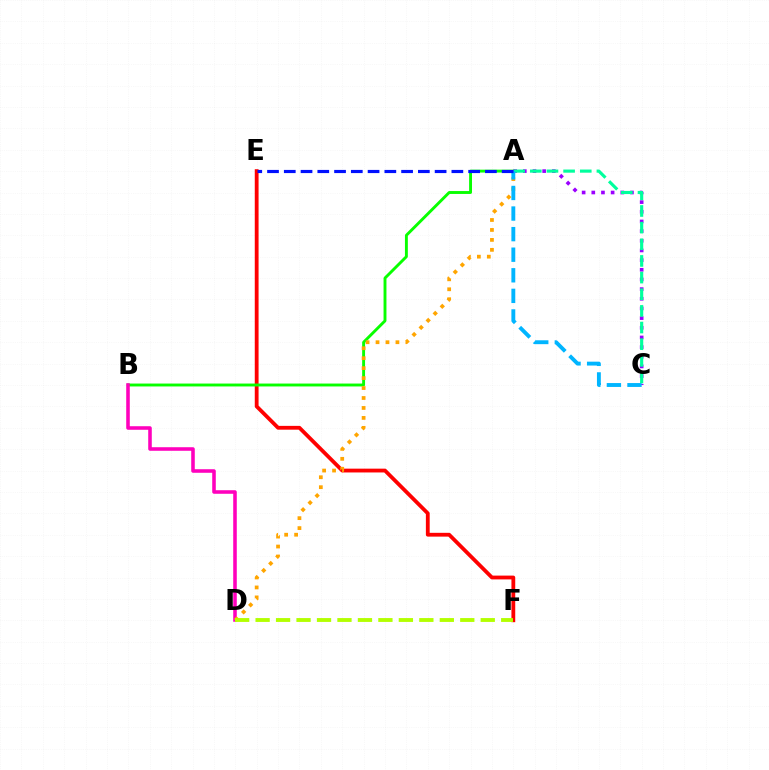{('E', 'F'): [{'color': '#ff0000', 'line_style': 'solid', 'thickness': 2.74}], ('A', 'B'): [{'color': '#08ff00', 'line_style': 'solid', 'thickness': 2.09}], ('A', 'C'): [{'color': '#9b00ff', 'line_style': 'dotted', 'thickness': 2.63}, {'color': '#00ff9d', 'line_style': 'dashed', 'thickness': 2.26}, {'color': '#00b5ff', 'line_style': 'dashed', 'thickness': 2.8}], ('B', 'D'): [{'color': '#ff00bd', 'line_style': 'solid', 'thickness': 2.56}], ('A', 'D'): [{'color': '#ffa500', 'line_style': 'dotted', 'thickness': 2.7}], ('A', 'E'): [{'color': '#0010ff', 'line_style': 'dashed', 'thickness': 2.28}], ('D', 'F'): [{'color': '#b3ff00', 'line_style': 'dashed', 'thickness': 2.78}]}